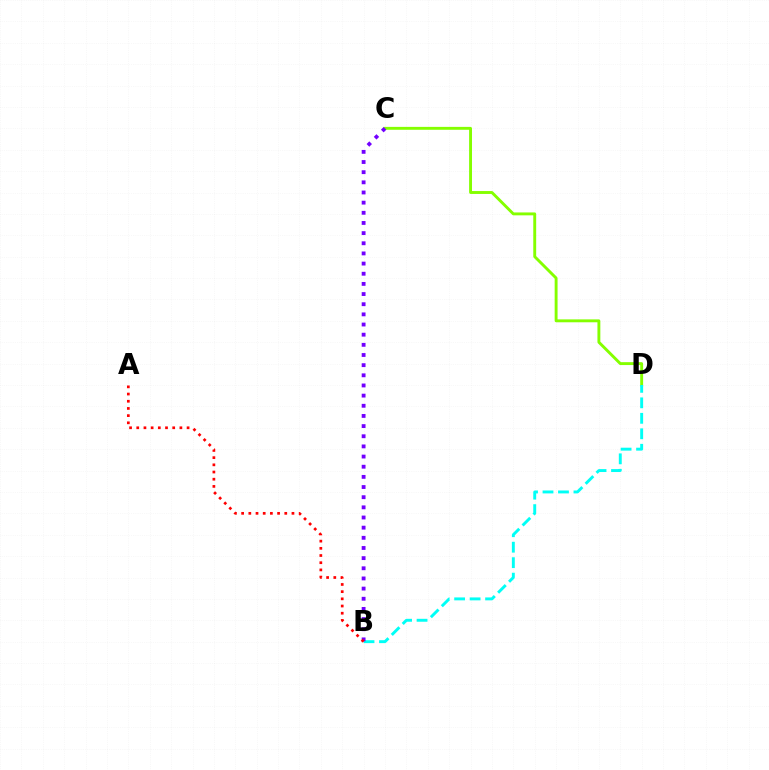{('C', 'D'): [{'color': '#84ff00', 'line_style': 'solid', 'thickness': 2.09}], ('B', 'D'): [{'color': '#00fff6', 'line_style': 'dashed', 'thickness': 2.1}], ('B', 'C'): [{'color': '#7200ff', 'line_style': 'dotted', 'thickness': 2.76}], ('A', 'B'): [{'color': '#ff0000', 'line_style': 'dotted', 'thickness': 1.95}]}